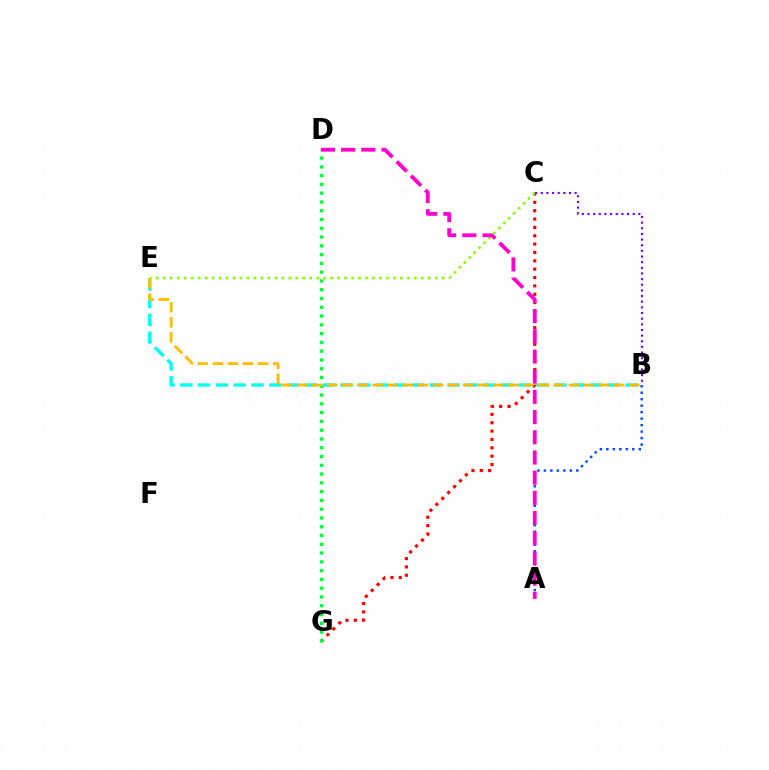{('B', 'E'): [{'color': '#00fff6', 'line_style': 'dashed', 'thickness': 2.42}, {'color': '#ffbd00', 'line_style': 'dashed', 'thickness': 2.05}], ('C', 'G'): [{'color': '#ff0000', 'line_style': 'dotted', 'thickness': 2.27}], ('C', 'E'): [{'color': '#84ff00', 'line_style': 'dotted', 'thickness': 1.9}], ('A', 'B'): [{'color': '#004bff', 'line_style': 'dotted', 'thickness': 1.76}], ('D', 'G'): [{'color': '#00ff39', 'line_style': 'dotted', 'thickness': 2.38}], ('A', 'D'): [{'color': '#ff00cf', 'line_style': 'dashed', 'thickness': 2.74}], ('B', 'C'): [{'color': '#7200ff', 'line_style': 'dotted', 'thickness': 1.53}]}